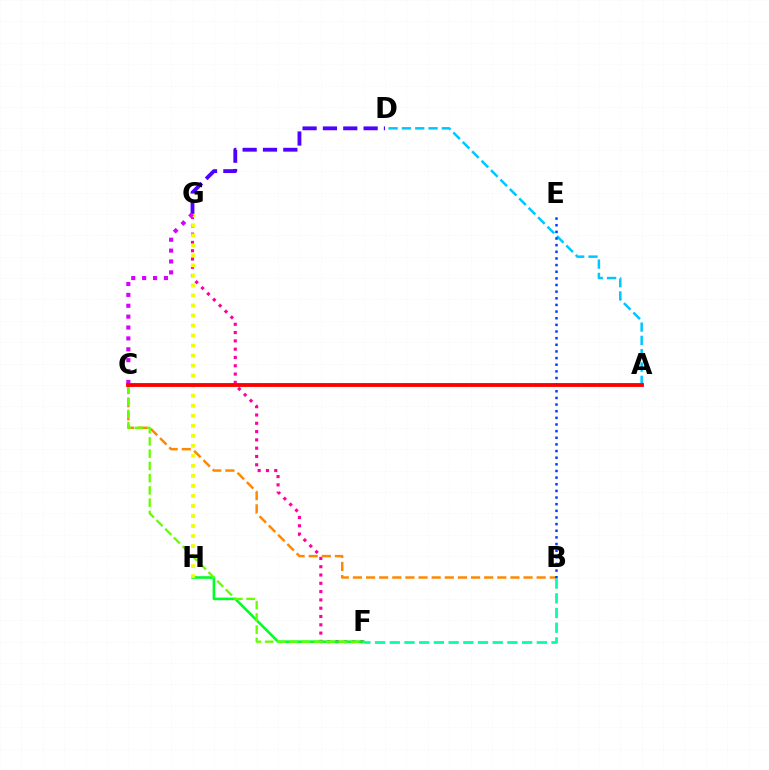{('F', 'G'): [{'color': '#ff00a0', 'line_style': 'dotted', 'thickness': 2.25}], ('F', 'H'): [{'color': '#00ff27', 'line_style': 'solid', 'thickness': 1.87}], ('G', 'H'): [{'color': '#eeff00', 'line_style': 'dotted', 'thickness': 2.72}], ('B', 'C'): [{'color': '#ff8800', 'line_style': 'dashed', 'thickness': 1.78}], ('D', 'G'): [{'color': '#4f00ff', 'line_style': 'dashed', 'thickness': 2.76}], ('A', 'D'): [{'color': '#00c7ff', 'line_style': 'dashed', 'thickness': 1.81}], ('B', 'E'): [{'color': '#003fff', 'line_style': 'dotted', 'thickness': 1.8}], ('C', 'G'): [{'color': '#d600ff', 'line_style': 'dotted', 'thickness': 2.96}], ('C', 'F'): [{'color': '#66ff00', 'line_style': 'dashed', 'thickness': 1.66}], ('A', 'C'): [{'color': '#ff0000', 'line_style': 'solid', 'thickness': 2.76}], ('B', 'F'): [{'color': '#00ffaf', 'line_style': 'dashed', 'thickness': 2.0}]}